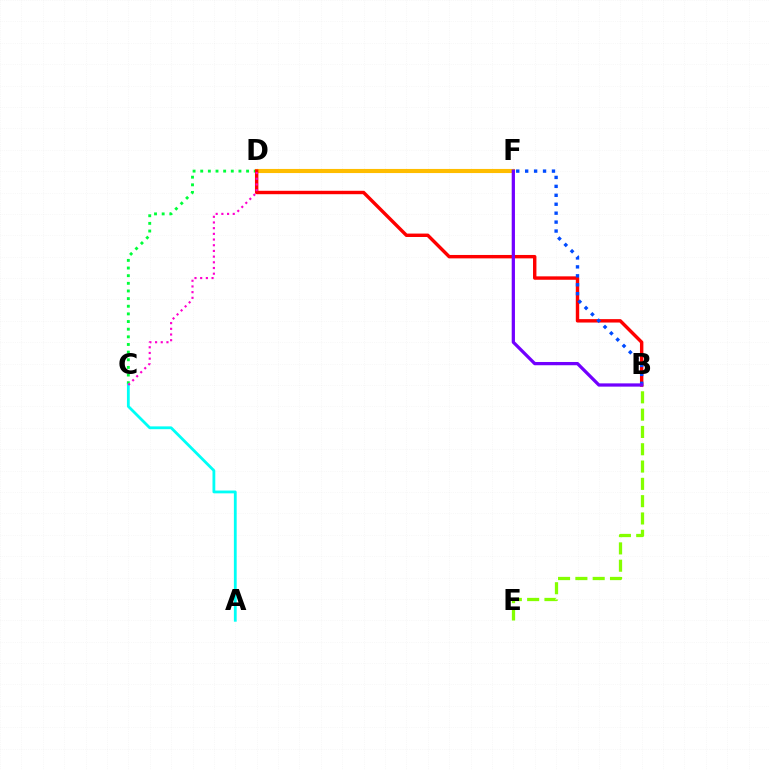{('C', 'D'): [{'color': '#00ff39', 'line_style': 'dotted', 'thickness': 2.08}, {'color': '#ff00cf', 'line_style': 'dotted', 'thickness': 1.55}], ('D', 'F'): [{'color': '#ffbd00', 'line_style': 'solid', 'thickness': 2.96}], ('A', 'C'): [{'color': '#00fff6', 'line_style': 'solid', 'thickness': 2.02}], ('B', 'E'): [{'color': '#84ff00', 'line_style': 'dashed', 'thickness': 2.35}], ('B', 'D'): [{'color': '#ff0000', 'line_style': 'solid', 'thickness': 2.46}], ('B', 'F'): [{'color': '#004bff', 'line_style': 'dotted', 'thickness': 2.43}, {'color': '#7200ff', 'line_style': 'solid', 'thickness': 2.34}]}